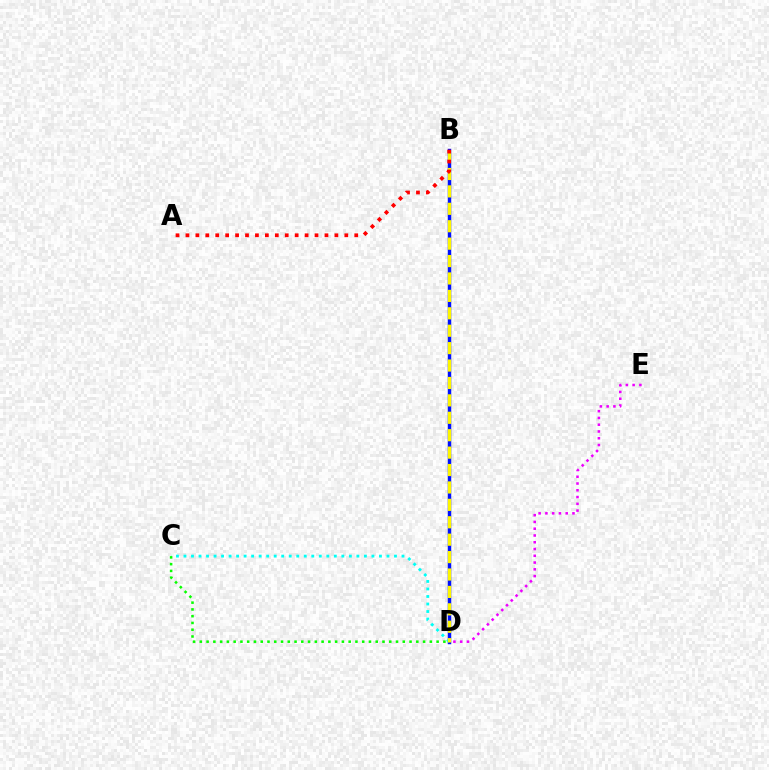{('B', 'D'): [{'color': '#0010ff', 'line_style': 'solid', 'thickness': 2.48}, {'color': '#fcf500', 'line_style': 'dashed', 'thickness': 2.37}], ('C', 'D'): [{'color': '#00fff6', 'line_style': 'dotted', 'thickness': 2.04}, {'color': '#08ff00', 'line_style': 'dotted', 'thickness': 1.84}], ('A', 'B'): [{'color': '#ff0000', 'line_style': 'dotted', 'thickness': 2.7}], ('D', 'E'): [{'color': '#ee00ff', 'line_style': 'dotted', 'thickness': 1.84}]}